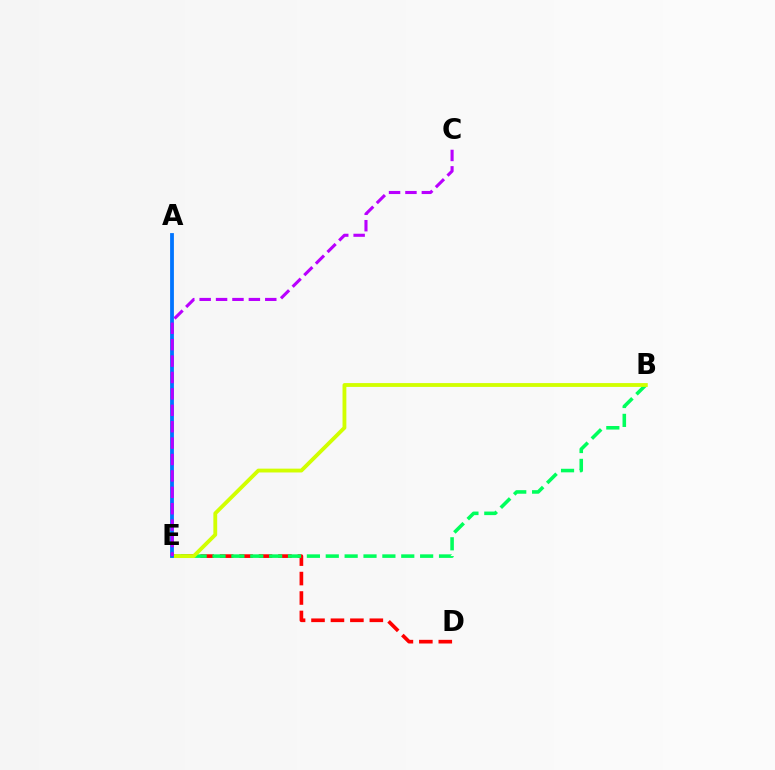{('D', 'E'): [{'color': '#ff0000', 'line_style': 'dashed', 'thickness': 2.64}], ('B', 'E'): [{'color': '#00ff5c', 'line_style': 'dashed', 'thickness': 2.56}, {'color': '#d1ff00', 'line_style': 'solid', 'thickness': 2.76}], ('A', 'E'): [{'color': '#0074ff', 'line_style': 'solid', 'thickness': 2.73}], ('C', 'E'): [{'color': '#b900ff', 'line_style': 'dashed', 'thickness': 2.23}]}